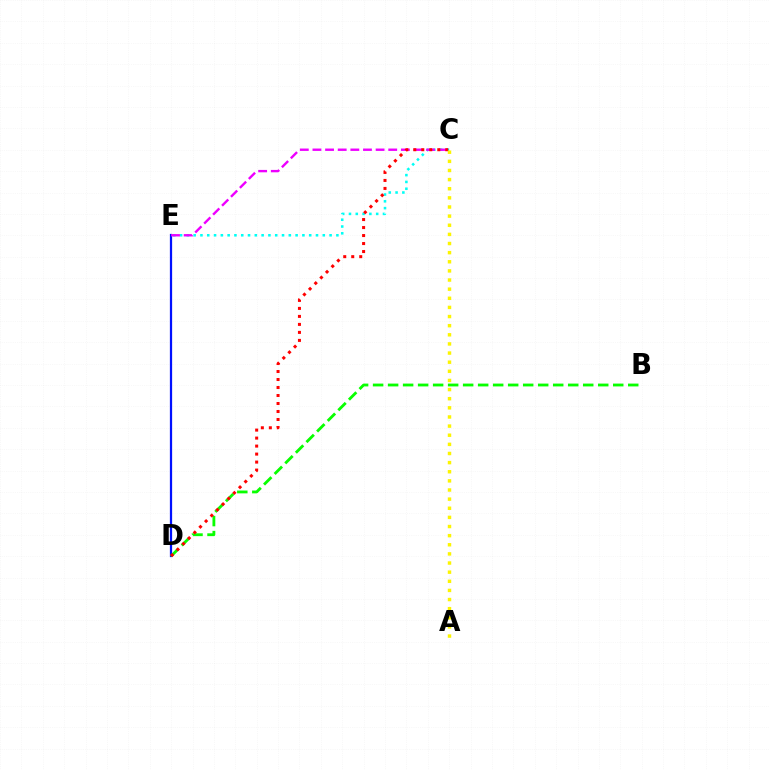{('D', 'E'): [{'color': '#0010ff', 'line_style': 'solid', 'thickness': 1.62}], ('C', 'E'): [{'color': '#00fff6', 'line_style': 'dotted', 'thickness': 1.85}, {'color': '#ee00ff', 'line_style': 'dashed', 'thickness': 1.72}], ('B', 'D'): [{'color': '#08ff00', 'line_style': 'dashed', 'thickness': 2.04}], ('C', 'D'): [{'color': '#ff0000', 'line_style': 'dotted', 'thickness': 2.17}], ('A', 'C'): [{'color': '#fcf500', 'line_style': 'dotted', 'thickness': 2.48}]}